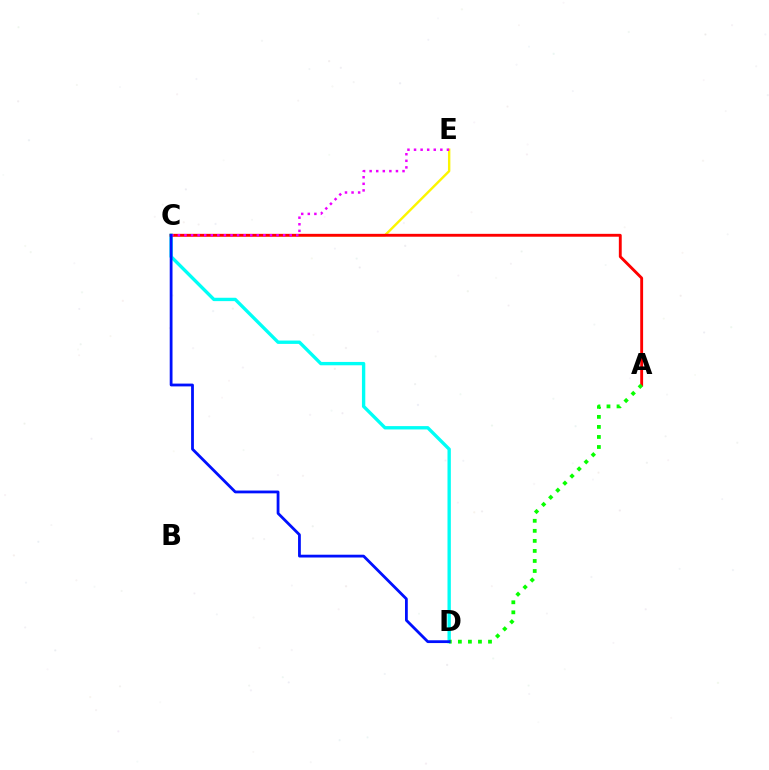{('C', 'D'): [{'color': '#00fff6', 'line_style': 'solid', 'thickness': 2.42}, {'color': '#0010ff', 'line_style': 'solid', 'thickness': 2.01}], ('C', 'E'): [{'color': '#fcf500', 'line_style': 'solid', 'thickness': 1.72}, {'color': '#ee00ff', 'line_style': 'dotted', 'thickness': 1.79}], ('A', 'C'): [{'color': '#ff0000', 'line_style': 'solid', 'thickness': 2.07}], ('A', 'D'): [{'color': '#08ff00', 'line_style': 'dotted', 'thickness': 2.73}]}